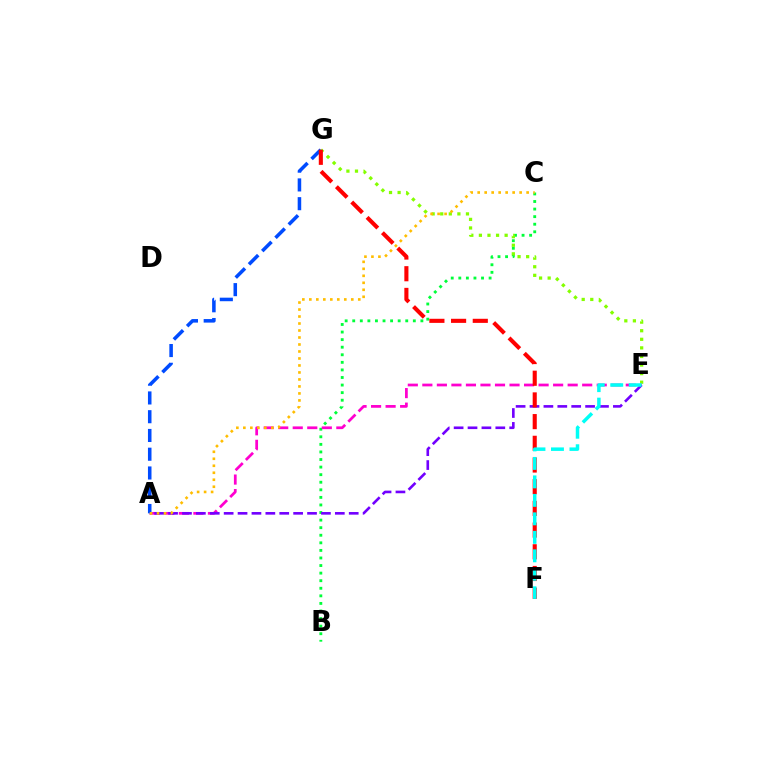{('B', 'C'): [{'color': '#00ff39', 'line_style': 'dotted', 'thickness': 2.06}], ('E', 'G'): [{'color': '#84ff00', 'line_style': 'dotted', 'thickness': 2.33}], ('A', 'E'): [{'color': '#ff00cf', 'line_style': 'dashed', 'thickness': 1.97}, {'color': '#7200ff', 'line_style': 'dashed', 'thickness': 1.89}], ('A', 'G'): [{'color': '#004bff', 'line_style': 'dashed', 'thickness': 2.55}], ('F', 'G'): [{'color': '#ff0000', 'line_style': 'dashed', 'thickness': 2.95}], ('E', 'F'): [{'color': '#00fff6', 'line_style': 'dashed', 'thickness': 2.51}], ('A', 'C'): [{'color': '#ffbd00', 'line_style': 'dotted', 'thickness': 1.9}]}